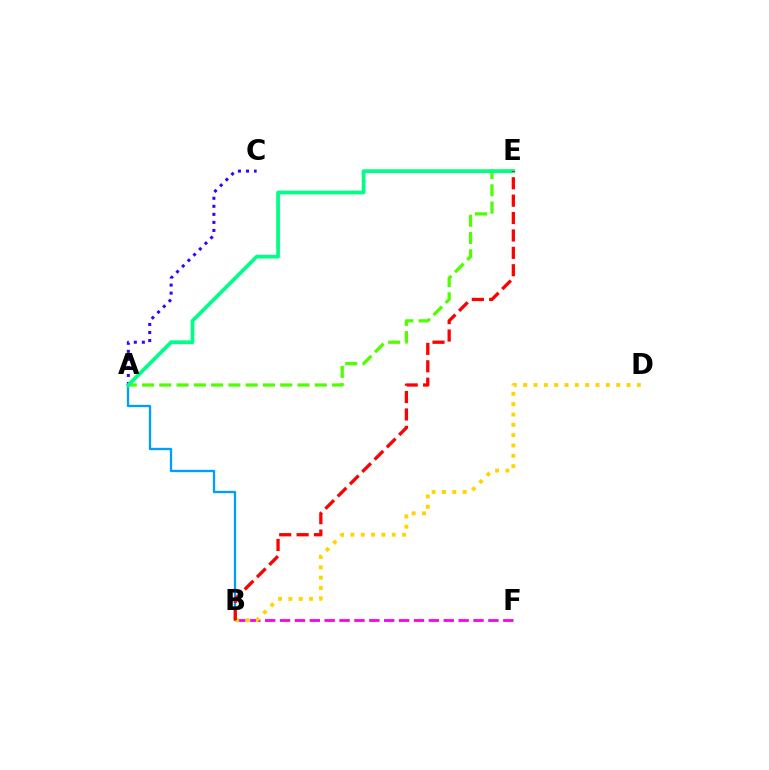{('B', 'F'): [{'color': '#ff00ed', 'line_style': 'dashed', 'thickness': 2.02}], ('A', 'B'): [{'color': '#009eff', 'line_style': 'solid', 'thickness': 1.67}], ('A', 'C'): [{'color': '#3700ff', 'line_style': 'dotted', 'thickness': 2.18}], ('A', 'E'): [{'color': '#4fff00', 'line_style': 'dashed', 'thickness': 2.35}, {'color': '#00ff86', 'line_style': 'solid', 'thickness': 2.69}], ('B', 'D'): [{'color': '#ffd500', 'line_style': 'dotted', 'thickness': 2.81}], ('B', 'E'): [{'color': '#ff0000', 'line_style': 'dashed', 'thickness': 2.36}]}